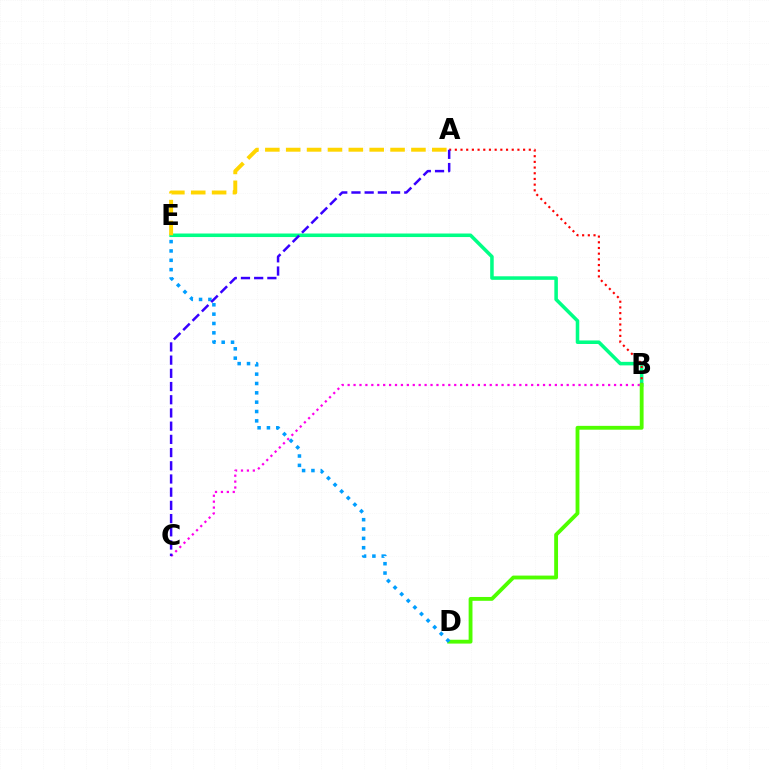{('B', 'E'): [{'color': '#00ff86', 'line_style': 'solid', 'thickness': 2.55}], ('B', 'C'): [{'color': '#ff00ed', 'line_style': 'dotted', 'thickness': 1.61}], ('A', 'B'): [{'color': '#ff0000', 'line_style': 'dotted', 'thickness': 1.55}], ('A', 'E'): [{'color': '#ffd500', 'line_style': 'dashed', 'thickness': 2.84}], ('B', 'D'): [{'color': '#4fff00', 'line_style': 'solid', 'thickness': 2.76}], ('D', 'E'): [{'color': '#009eff', 'line_style': 'dotted', 'thickness': 2.54}], ('A', 'C'): [{'color': '#3700ff', 'line_style': 'dashed', 'thickness': 1.79}]}